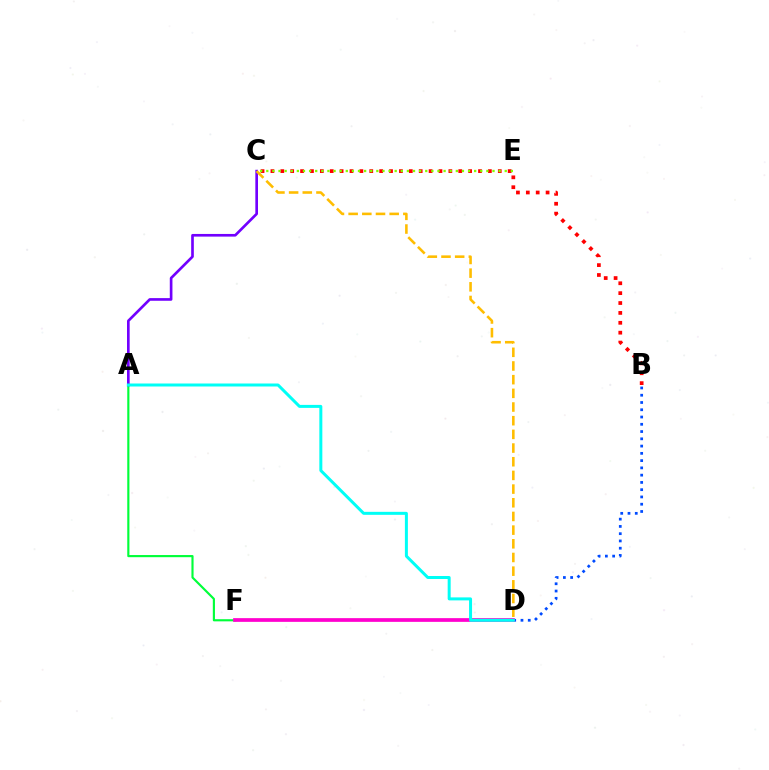{('A', 'F'): [{'color': '#00ff39', 'line_style': 'solid', 'thickness': 1.55}], ('B', 'D'): [{'color': '#004bff', 'line_style': 'dotted', 'thickness': 1.97}], ('D', 'F'): [{'color': '#ff00cf', 'line_style': 'solid', 'thickness': 2.68}], ('A', 'C'): [{'color': '#7200ff', 'line_style': 'solid', 'thickness': 1.92}], ('C', 'D'): [{'color': '#ffbd00', 'line_style': 'dashed', 'thickness': 1.86}], ('B', 'C'): [{'color': '#ff0000', 'line_style': 'dotted', 'thickness': 2.69}], ('C', 'E'): [{'color': '#84ff00', 'line_style': 'dotted', 'thickness': 1.66}], ('A', 'D'): [{'color': '#00fff6', 'line_style': 'solid', 'thickness': 2.16}]}